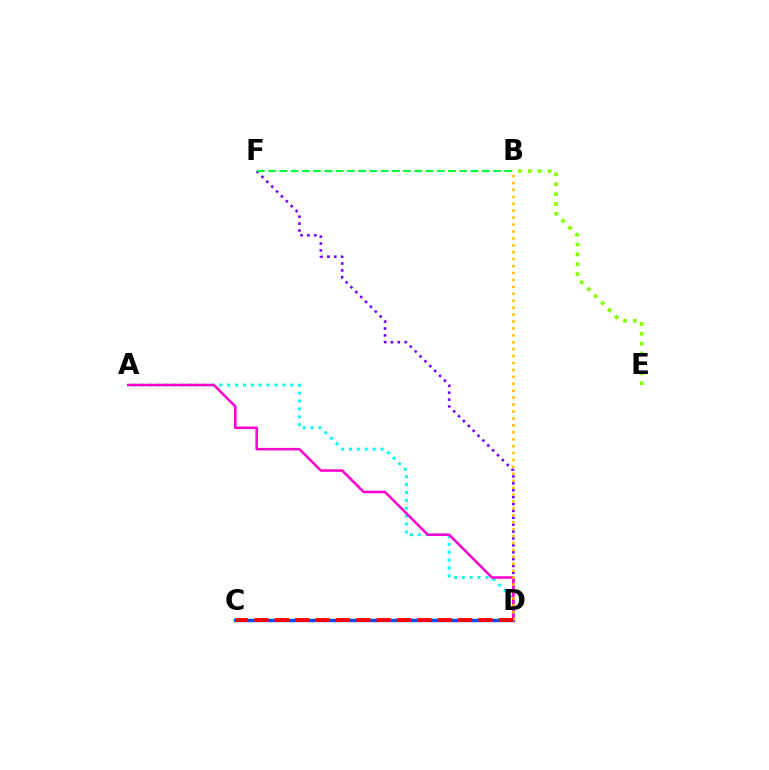{('D', 'F'): [{'color': '#7200ff', 'line_style': 'dotted', 'thickness': 1.87}], ('B', 'E'): [{'color': '#84ff00', 'line_style': 'dotted', 'thickness': 2.68}], ('C', 'D'): [{'color': '#004bff', 'line_style': 'solid', 'thickness': 2.43}, {'color': '#ff0000', 'line_style': 'dashed', 'thickness': 2.77}], ('A', 'D'): [{'color': '#00fff6', 'line_style': 'dotted', 'thickness': 2.14}, {'color': '#ff00cf', 'line_style': 'solid', 'thickness': 1.83}], ('B', 'D'): [{'color': '#ffbd00', 'line_style': 'dotted', 'thickness': 1.88}], ('B', 'F'): [{'color': '#00ff39', 'line_style': 'dashed', 'thickness': 1.53}]}